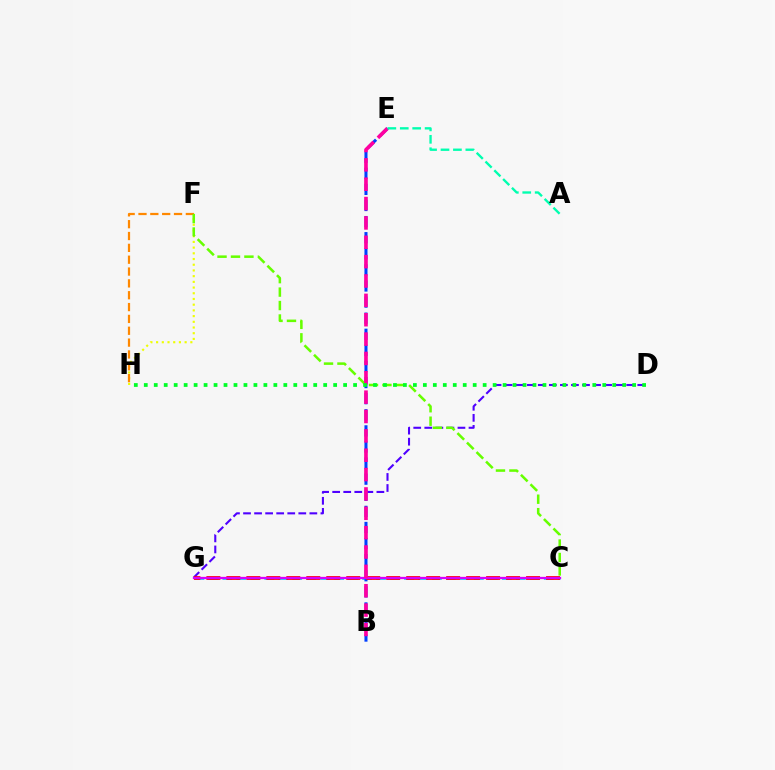{('C', 'G'): [{'color': '#00c7ff', 'line_style': 'dashed', 'thickness': 1.9}, {'color': '#ff0000', 'line_style': 'dashed', 'thickness': 2.71}, {'color': '#d600ff', 'line_style': 'solid', 'thickness': 1.64}], ('D', 'G'): [{'color': '#4f00ff', 'line_style': 'dashed', 'thickness': 1.5}], ('B', 'E'): [{'color': '#003fff', 'line_style': 'dashed', 'thickness': 2.19}, {'color': '#ff00a0', 'line_style': 'dashed', 'thickness': 2.63}], ('F', 'H'): [{'color': '#eeff00', 'line_style': 'dotted', 'thickness': 1.55}, {'color': '#ff8800', 'line_style': 'dashed', 'thickness': 1.61}], ('C', 'F'): [{'color': '#66ff00', 'line_style': 'dashed', 'thickness': 1.83}], ('A', 'E'): [{'color': '#00ffaf', 'line_style': 'dashed', 'thickness': 1.69}], ('D', 'H'): [{'color': '#00ff27', 'line_style': 'dotted', 'thickness': 2.71}]}